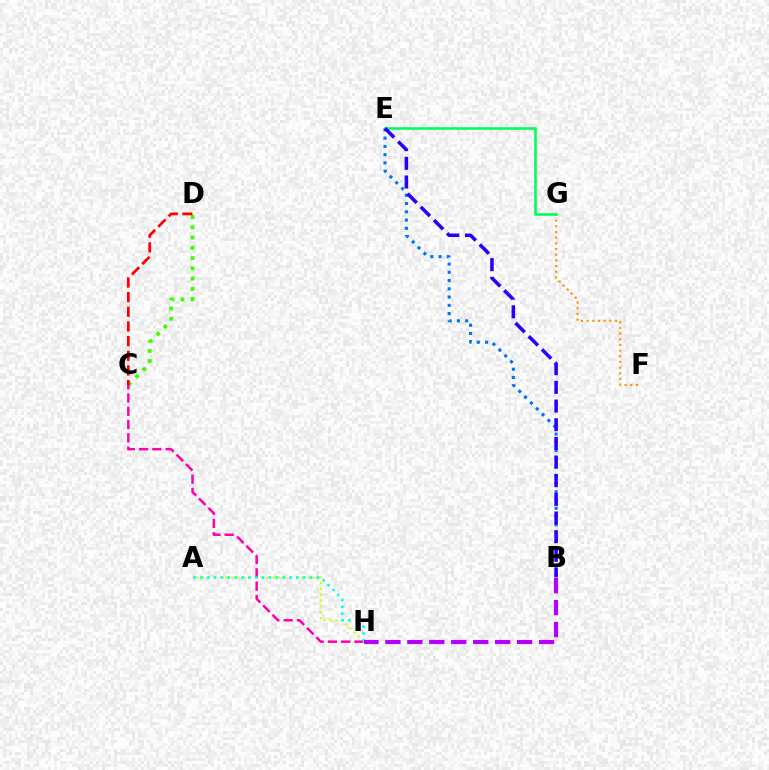{('C', 'D'): [{'color': '#3dff00', 'line_style': 'dotted', 'thickness': 2.79}, {'color': '#ff0000', 'line_style': 'dashed', 'thickness': 1.99}], ('A', 'H'): [{'color': '#d1ff00', 'line_style': 'dotted', 'thickness': 1.59}, {'color': '#00fff6', 'line_style': 'dotted', 'thickness': 1.86}], ('C', 'H'): [{'color': '#ff00ac', 'line_style': 'dashed', 'thickness': 1.8}], ('B', 'E'): [{'color': '#0074ff', 'line_style': 'dotted', 'thickness': 2.24}, {'color': '#2500ff', 'line_style': 'dashed', 'thickness': 2.54}], ('F', 'G'): [{'color': '#ff9400', 'line_style': 'dotted', 'thickness': 1.54}], ('E', 'G'): [{'color': '#00ff5c', 'line_style': 'solid', 'thickness': 1.88}], ('B', 'H'): [{'color': '#b900ff', 'line_style': 'dashed', 'thickness': 2.98}]}